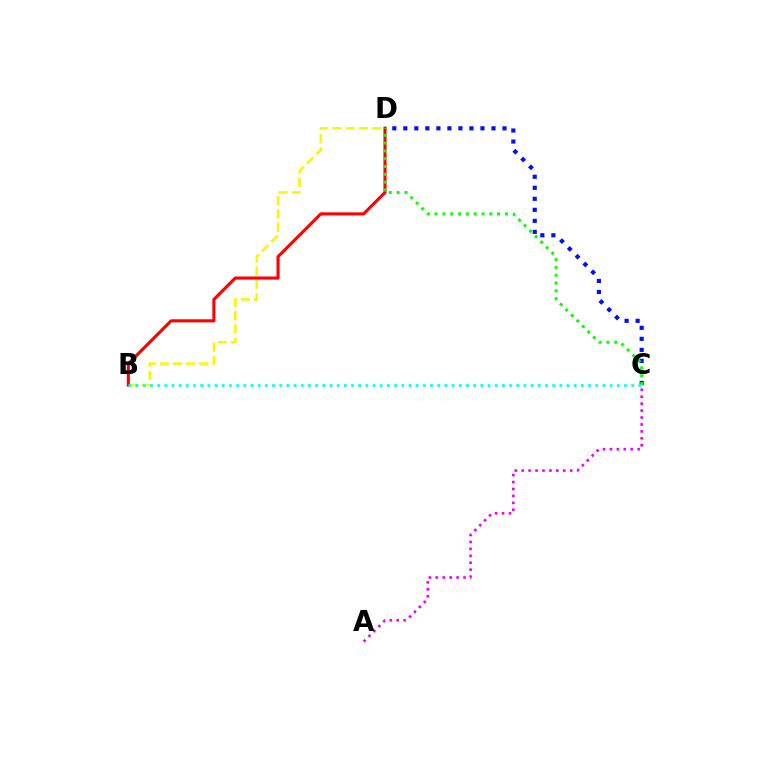{('C', 'D'): [{'color': '#0010ff', 'line_style': 'dotted', 'thickness': 2.99}, {'color': '#08ff00', 'line_style': 'dotted', 'thickness': 2.12}], ('B', 'D'): [{'color': '#fcf500', 'line_style': 'dashed', 'thickness': 1.79}, {'color': '#ff0000', 'line_style': 'solid', 'thickness': 2.23}], ('A', 'C'): [{'color': '#ee00ff', 'line_style': 'dotted', 'thickness': 1.88}], ('B', 'C'): [{'color': '#00fff6', 'line_style': 'dotted', 'thickness': 1.95}]}